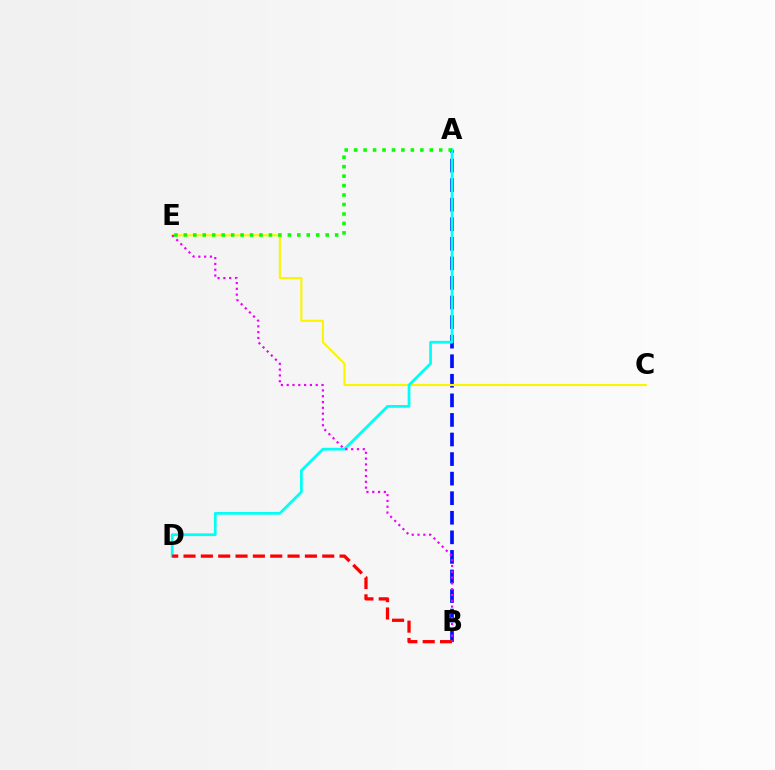{('A', 'B'): [{'color': '#0010ff', 'line_style': 'dashed', 'thickness': 2.66}], ('C', 'E'): [{'color': '#fcf500', 'line_style': 'solid', 'thickness': 1.53}], ('A', 'D'): [{'color': '#00fff6', 'line_style': 'solid', 'thickness': 1.98}], ('B', 'D'): [{'color': '#ff0000', 'line_style': 'dashed', 'thickness': 2.36}], ('A', 'E'): [{'color': '#08ff00', 'line_style': 'dotted', 'thickness': 2.57}], ('B', 'E'): [{'color': '#ee00ff', 'line_style': 'dotted', 'thickness': 1.58}]}